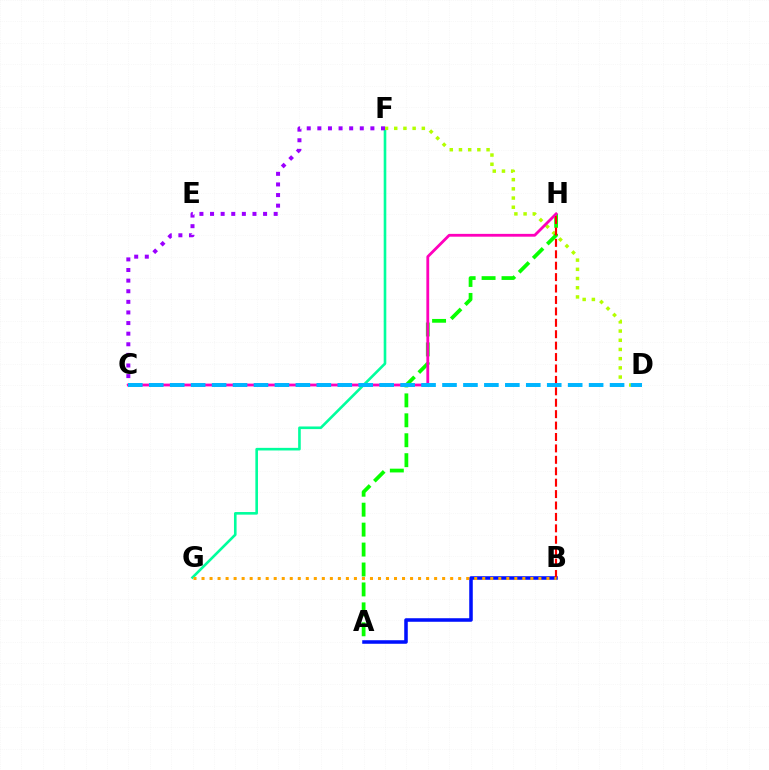{('F', 'G'): [{'color': '#00ff9d', 'line_style': 'solid', 'thickness': 1.88}], ('C', 'F'): [{'color': '#9b00ff', 'line_style': 'dotted', 'thickness': 2.88}], ('D', 'F'): [{'color': '#b3ff00', 'line_style': 'dotted', 'thickness': 2.5}], ('A', 'H'): [{'color': '#08ff00', 'line_style': 'dashed', 'thickness': 2.71}], ('A', 'B'): [{'color': '#0010ff', 'line_style': 'solid', 'thickness': 2.55}], ('C', 'H'): [{'color': '#ff00bd', 'line_style': 'solid', 'thickness': 2.02}], ('B', 'H'): [{'color': '#ff0000', 'line_style': 'dashed', 'thickness': 1.55}], ('B', 'G'): [{'color': '#ffa500', 'line_style': 'dotted', 'thickness': 2.18}], ('C', 'D'): [{'color': '#00b5ff', 'line_style': 'dashed', 'thickness': 2.85}]}